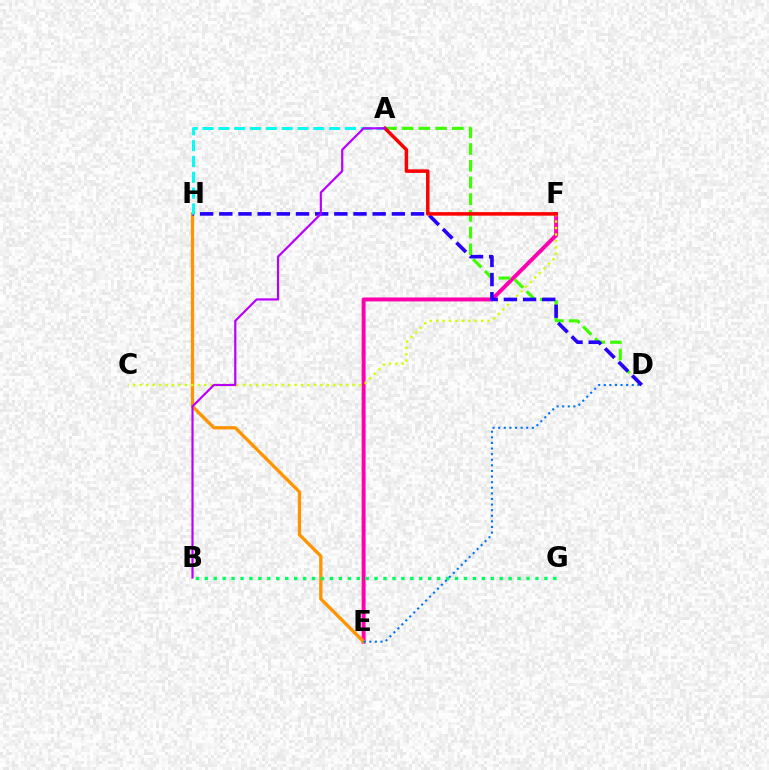{('E', 'F'): [{'color': '#ff00ac', 'line_style': 'solid', 'thickness': 2.84}], ('A', 'D'): [{'color': '#3dff00', 'line_style': 'dashed', 'thickness': 2.27}], ('E', 'H'): [{'color': '#ff9400', 'line_style': 'solid', 'thickness': 2.37}], ('C', 'F'): [{'color': '#d1ff00', 'line_style': 'dotted', 'thickness': 1.75}], ('B', 'G'): [{'color': '#00ff5c', 'line_style': 'dotted', 'thickness': 2.43}], ('D', 'E'): [{'color': '#0074ff', 'line_style': 'dotted', 'thickness': 1.52}], ('D', 'H'): [{'color': '#2500ff', 'line_style': 'dashed', 'thickness': 2.6}], ('A', 'H'): [{'color': '#00fff6', 'line_style': 'dashed', 'thickness': 2.15}], ('A', 'F'): [{'color': '#ff0000', 'line_style': 'solid', 'thickness': 2.53}], ('A', 'B'): [{'color': '#b900ff', 'line_style': 'solid', 'thickness': 1.57}]}